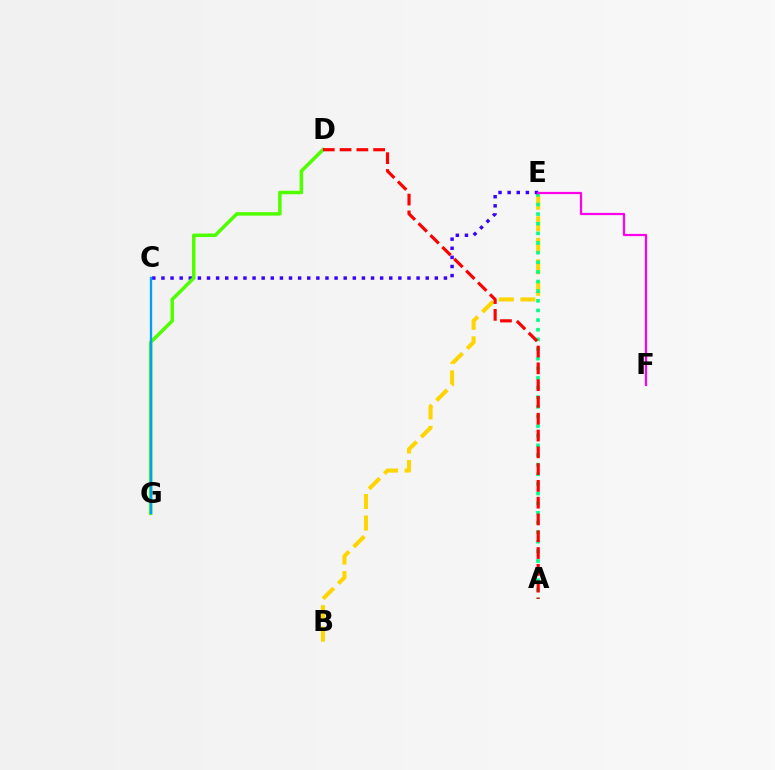{('B', 'E'): [{'color': '#ffd500', 'line_style': 'dashed', 'thickness': 2.92}], ('A', 'E'): [{'color': '#00ff86', 'line_style': 'dotted', 'thickness': 2.62}], ('C', 'E'): [{'color': '#3700ff', 'line_style': 'dotted', 'thickness': 2.48}], ('D', 'G'): [{'color': '#4fff00', 'line_style': 'solid', 'thickness': 2.53}], ('A', 'D'): [{'color': '#ff0000', 'line_style': 'dashed', 'thickness': 2.28}], ('C', 'G'): [{'color': '#009eff', 'line_style': 'solid', 'thickness': 1.68}], ('E', 'F'): [{'color': '#ff00ed', 'line_style': 'solid', 'thickness': 1.6}]}